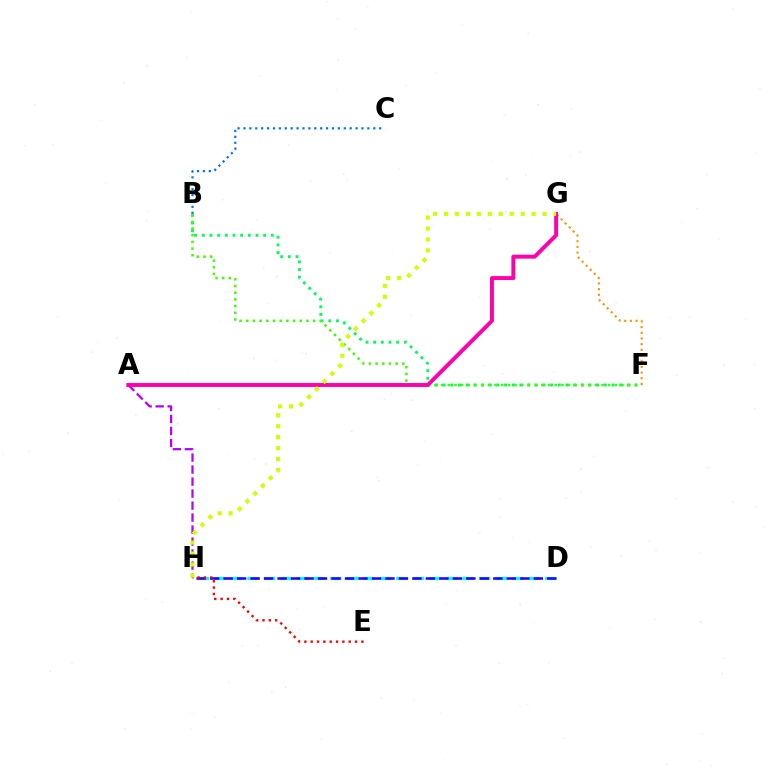{('A', 'H'): [{'color': '#b900ff', 'line_style': 'dashed', 'thickness': 1.63}], ('B', 'F'): [{'color': '#00ff5c', 'line_style': 'dotted', 'thickness': 2.09}, {'color': '#3dff00', 'line_style': 'dotted', 'thickness': 1.82}], ('D', 'H'): [{'color': '#00fff6', 'line_style': 'dashed', 'thickness': 2.25}, {'color': '#2500ff', 'line_style': 'dashed', 'thickness': 1.83}], ('F', 'G'): [{'color': '#ff9400', 'line_style': 'dotted', 'thickness': 1.54}], ('E', 'H'): [{'color': '#ff0000', 'line_style': 'dotted', 'thickness': 1.72}], ('B', 'C'): [{'color': '#0074ff', 'line_style': 'dotted', 'thickness': 1.6}], ('A', 'G'): [{'color': '#ff00ac', 'line_style': 'solid', 'thickness': 2.83}], ('G', 'H'): [{'color': '#d1ff00', 'line_style': 'dotted', 'thickness': 2.98}]}